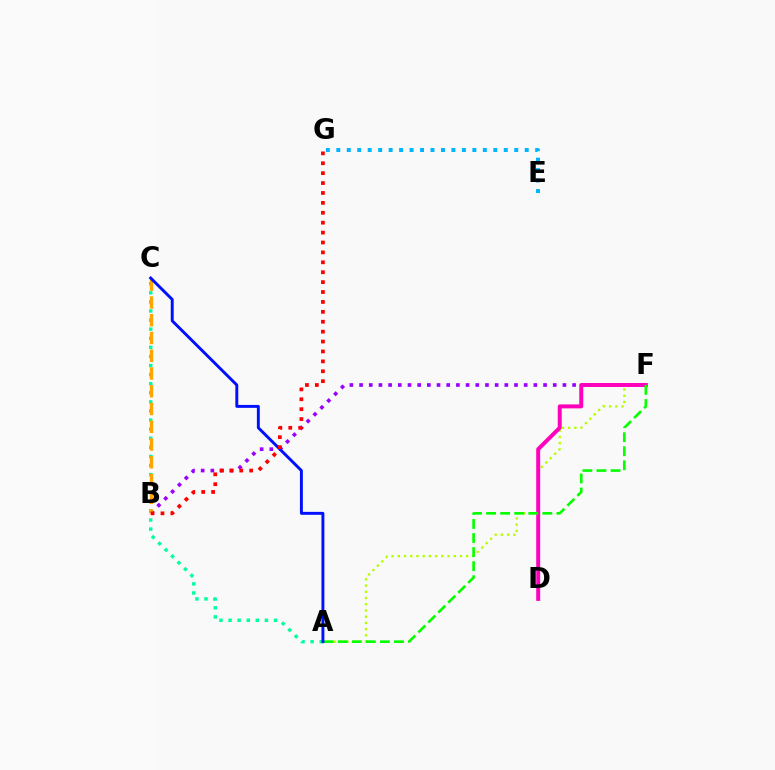{('B', 'F'): [{'color': '#9b00ff', 'line_style': 'dotted', 'thickness': 2.63}], ('A', 'F'): [{'color': '#b3ff00', 'line_style': 'dotted', 'thickness': 1.69}, {'color': '#08ff00', 'line_style': 'dashed', 'thickness': 1.91}], ('E', 'G'): [{'color': '#00b5ff', 'line_style': 'dotted', 'thickness': 2.84}], ('D', 'F'): [{'color': '#ff00bd', 'line_style': 'solid', 'thickness': 2.85}], ('A', 'C'): [{'color': '#00ff9d', 'line_style': 'dotted', 'thickness': 2.47}, {'color': '#0010ff', 'line_style': 'solid', 'thickness': 2.11}], ('B', 'C'): [{'color': '#ffa500', 'line_style': 'dashed', 'thickness': 2.41}], ('B', 'G'): [{'color': '#ff0000', 'line_style': 'dotted', 'thickness': 2.69}]}